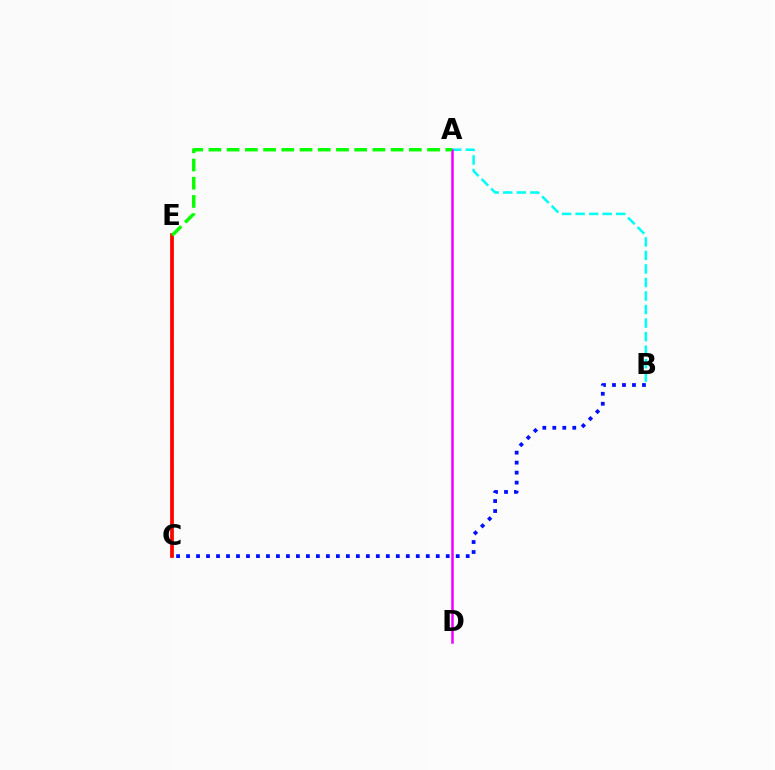{('C', 'E'): [{'color': '#fcf500', 'line_style': 'dashed', 'thickness': 1.85}, {'color': '#ff0000', 'line_style': 'solid', 'thickness': 2.68}], ('A', 'B'): [{'color': '#00fff6', 'line_style': 'dashed', 'thickness': 1.84}], ('B', 'C'): [{'color': '#0010ff', 'line_style': 'dotted', 'thickness': 2.71}], ('A', 'D'): [{'color': '#ee00ff', 'line_style': 'solid', 'thickness': 1.8}], ('A', 'E'): [{'color': '#08ff00', 'line_style': 'dashed', 'thickness': 2.48}]}